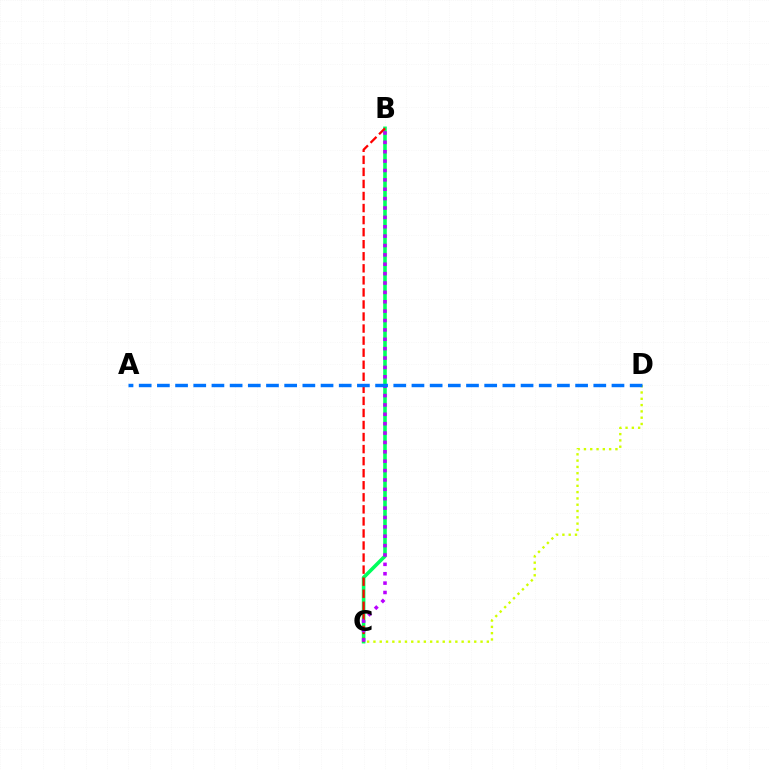{('B', 'C'): [{'color': '#00ff5c', 'line_style': 'solid', 'thickness': 2.58}, {'color': '#ff0000', 'line_style': 'dashed', 'thickness': 1.64}, {'color': '#b900ff', 'line_style': 'dotted', 'thickness': 2.55}], ('C', 'D'): [{'color': '#d1ff00', 'line_style': 'dotted', 'thickness': 1.71}], ('A', 'D'): [{'color': '#0074ff', 'line_style': 'dashed', 'thickness': 2.47}]}